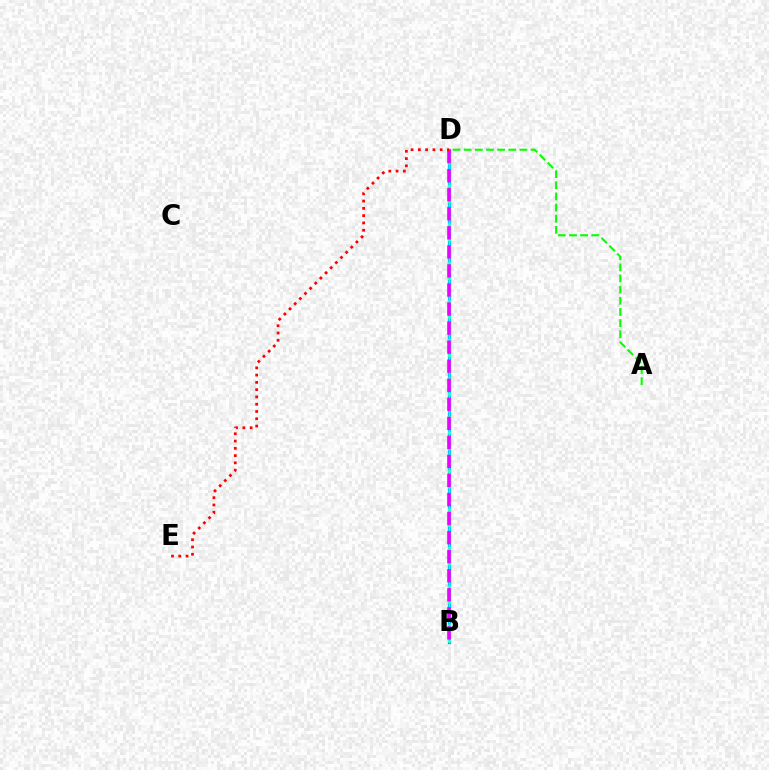{('B', 'D'): [{'color': '#0010ff', 'line_style': 'solid', 'thickness': 2.27}, {'color': '#fcf500', 'line_style': 'dotted', 'thickness': 2.09}, {'color': '#00fff6', 'line_style': 'solid', 'thickness': 1.84}, {'color': '#ee00ff', 'line_style': 'dashed', 'thickness': 2.59}], ('A', 'D'): [{'color': '#08ff00', 'line_style': 'dashed', 'thickness': 1.51}], ('D', 'E'): [{'color': '#ff0000', 'line_style': 'dotted', 'thickness': 1.98}]}